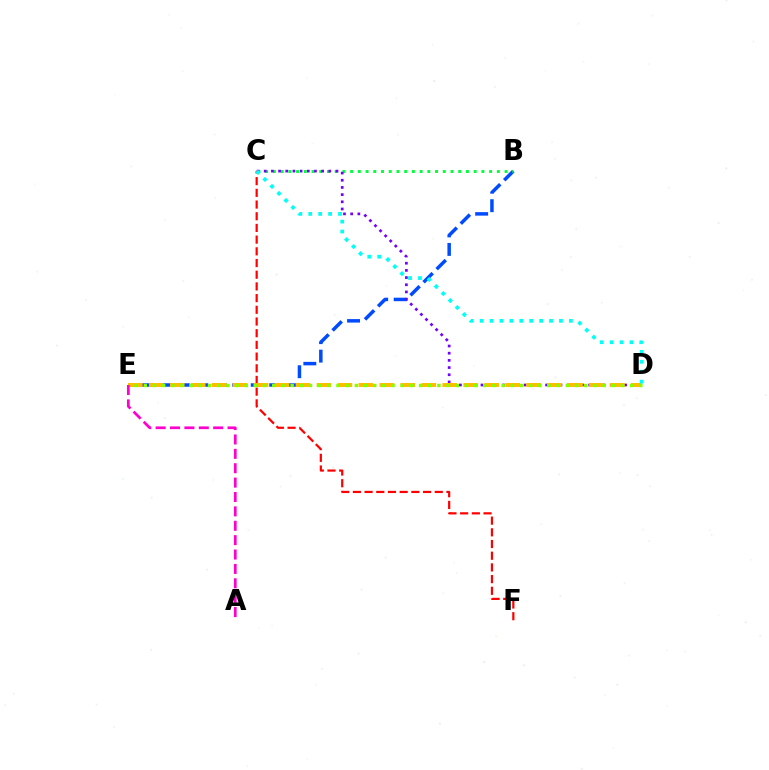{('B', 'E'): [{'color': '#004bff', 'line_style': 'dashed', 'thickness': 2.51}], ('B', 'C'): [{'color': '#00ff39', 'line_style': 'dotted', 'thickness': 2.1}], ('C', 'D'): [{'color': '#7200ff', 'line_style': 'dotted', 'thickness': 1.95}, {'color': '#00fff6', 'line_style': 'dotted', 'thickness': 2.7}], ('C', 'F'): [{'color': '#ff0000', 'line_style': 'dashed', 'thickness': 1.59}], ('D', 'E'): [{'color': '#ffbd00', 'line_style': 'dashed', 'thickness': 2.85}, {'color': '#84ff00', 'line_style': 'dotted', 'thickness': 2.49}], ('A', 'E'): [{'color': '#ff00cf', 'line_style': 'dashed', 'thickness': 1.95}]}